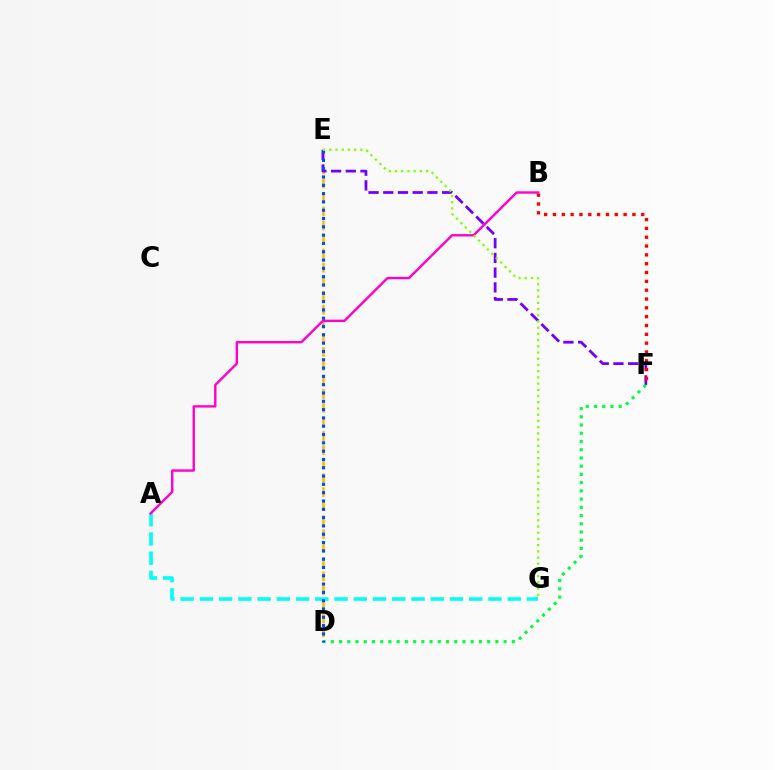{('A', 'G'): [{'color': '#00fff6', 'line_style': 'dashed', 'thickness': 2.61}], ('D', 'E'): [{'color': '#ffbd00', 'line_style': 'dashed', 'thickness': 1.91}, {'color': '#004bff', 'line_style': 'dotted', 'thickness': 2.26}], ('E', 'F'): [{'color': '#7200ff', 'line_style': 'dashed', 'thickness': 2.0}], ('A', 'B'): [{'color': '#ff00cf', 'line_style': 'solid', 'thickness': 1.73}], ('B', 'F'): [{'color': '#ff0000', 'line_style': 'dotted', 'thickness': 2.4}], ('D', 'F'): [{'color': '#00ff39', 'line_style': 'dotted', 'thickness': 2.24}], ('E', 'G'): [{'color': '#84ff00', 'line_style': 'dotted', 'thickness': 1.69}]}